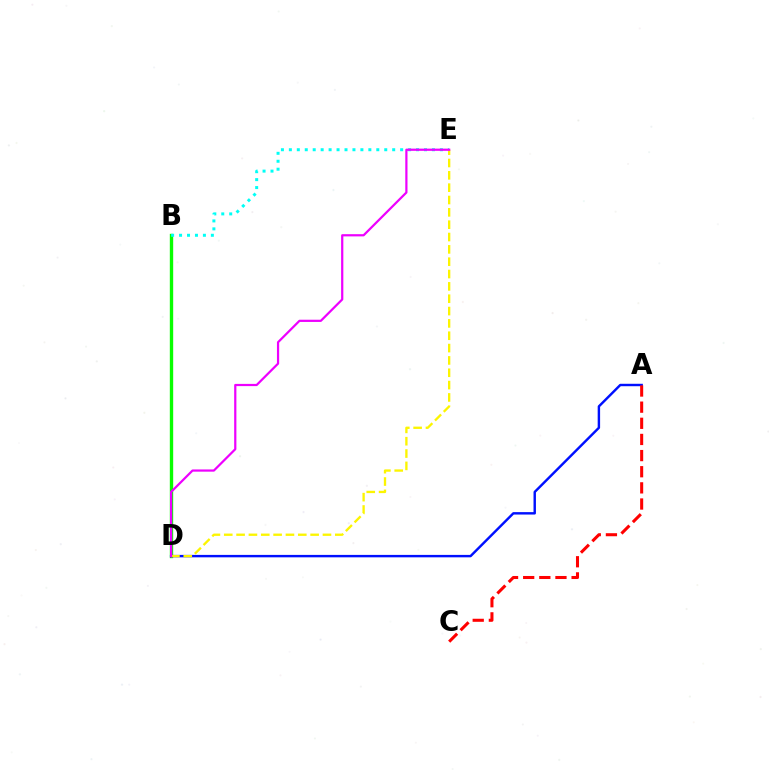{('B', 'D'): [{'color': '#08ff00', 'line_style': 'solid', 'thickness': 2.43}], ('B', 'E'): [{'color': '#00fff6', 'line_style': 'dotted', 'thickness': 2.16}], ('A', 'D'): [{'color': '#0010ff', 'line_style': 'solid', 'thickness': 1.75}], ('D', 'E'): [{'color': '#fcf500', 'line_style': 'dashed', 'thickness': 1.68}, {'color': '#ee00ff', 'line_style': 'solid', 'thickness': 1.6}], ('A', 'C'): [{'color': '#ff0000', 'line_style': 'dashed', 'thickness': 2.19}]}